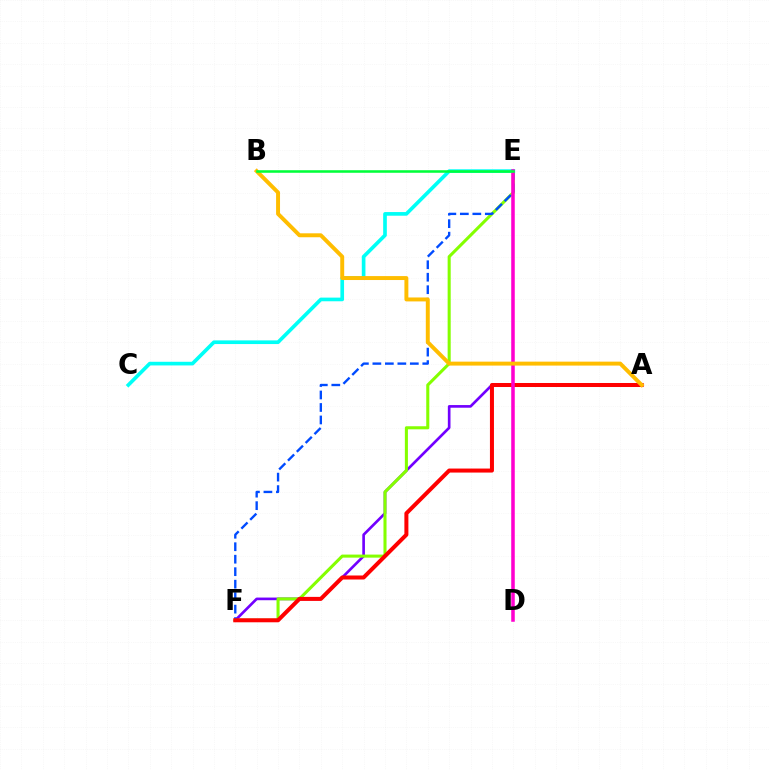{('A', 'F'): [{'color': '#7200ff', 'line_style': 'solid', 'thickness': 1.92}, {'color': '#ff0000', 'line_style': 'solid', 'thickness': 2.89}], ('E', 'F'): [{'color': '#84ff00', 'line_style': 'solid', 'thickness': 2.2}, {'color': '#004bff', 'line_style': 'dashed', 'thickness': 1.7}], ('C', 'E'): [{'color': '#00fff6', 'line_style': 'solid', 'thickness': 2.64}], ('D', 'E'): [{'color': '#ff00cf', 'line_style': 'solid', 'thickness': 2.55}], ('A', 'B'): [{'color': '#ffbd00', 'line_style': 'solid', 'thickness': 2.84}], ('B', 'E'): [{'color': '#00ff39', 'line_style': 'solid', 'thickness': 1.83}]}